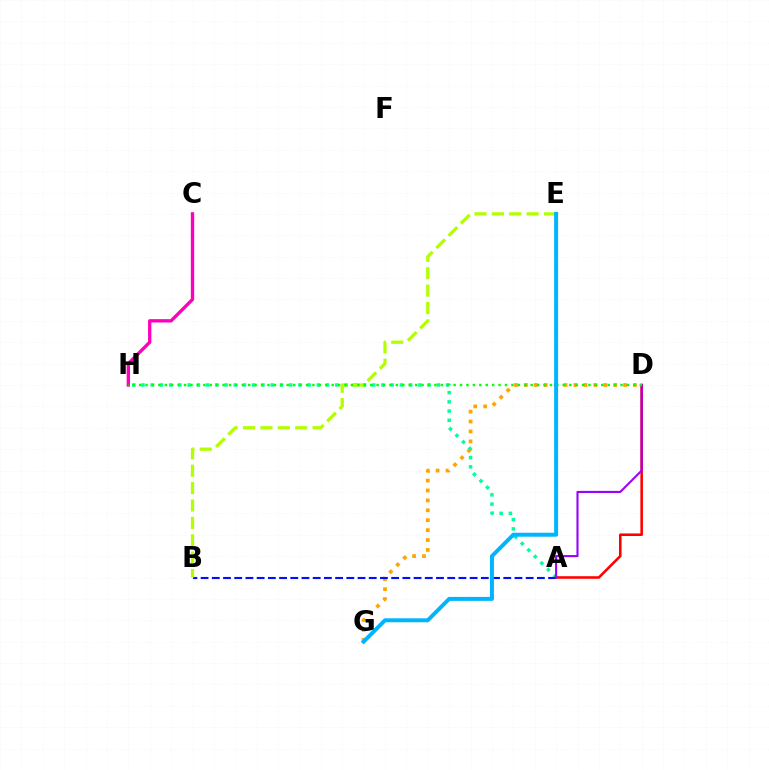{('D', 'G'): [{'color': '#ffa500', 'line_style': 'dotted', 'thickness': 2.69}], ('A', 'H'): [{'color': '#00ff9d', 'line_style': 'dotted', 'thickness': 2.51}], ('A', 'B'): [{'color': '#0010ff', 'line_style': 'dashed', 'thickness': 1.52}], ('A', 'D'): [{'color': '#ff0000', 'line_style': 'solid', 'thickness': 1.85}, {'color': '#9b00ff', 'line_style': 'solid', 'thickness': 1.51}], ('B', 'E'): [{'color': '#b3ff00', 'line_style': 'dashed', 'thickness': 2.36}], ('C', 'H'): [{'color': '#ff00bd', 'line_style': 'solid', 'thickness': 2.41}], ('D', 'H'): [{'color': '#08ff00', 'line_style': 'dotted', 'thickness': 1.74}], ('E', 'G'): [{'color': '#00b5ff', 'line_style': 'solid', 'thickness': 2.86}]}